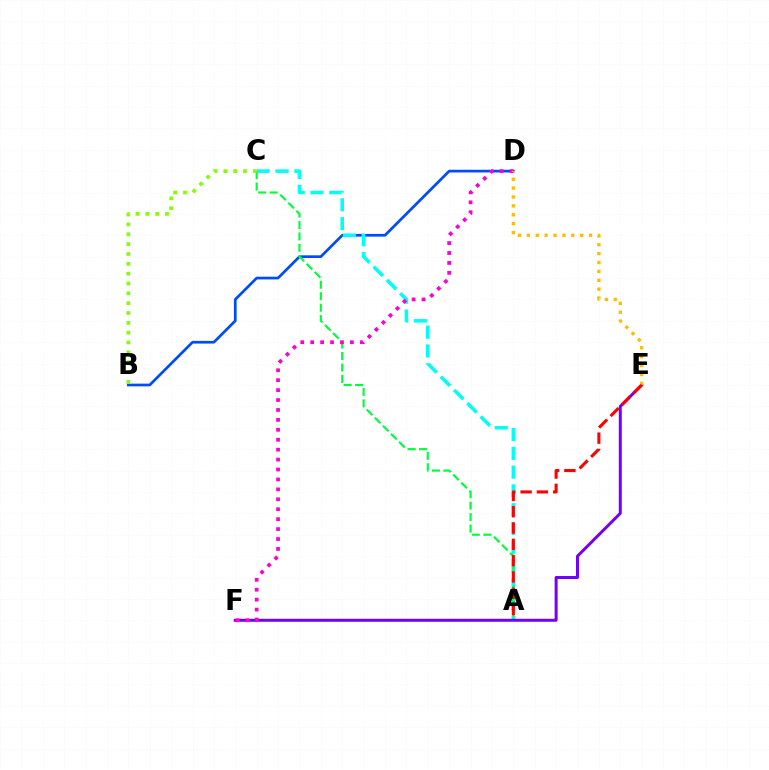{('B', 'D'): [{'color': '#004bff', 'line_style': 'solid', 'thickness': 1.95}], ('A', 'C'): [{'color': '#00fff6', 'line_style': 'dashed', 'thickness': 2.55}, {'color': '#00ff39', 'line_style': 'dashed', 'thickness': 1.55}], ('E', 'F'): [{'color': '#7200ff', 'line_style': 'solid', 'thickness': 2.15}], ('D', 'F'): [{'color': '#ff00cf', 'line_style': 'dotted', 'thickness': 2.7}], ('D', 'E'): [{'color': '#ffbd00', 'line_style': 'dotted', 'thickness': 2.41}], ('B', 'C'): [{'color': '#84ff00', 'line_style': 'dotted', 'thickness': 2.67}], ('A', 'E'): [{'color': '#ff0000', 'line_style': 'dashed', 'thickness': 2.21}]}